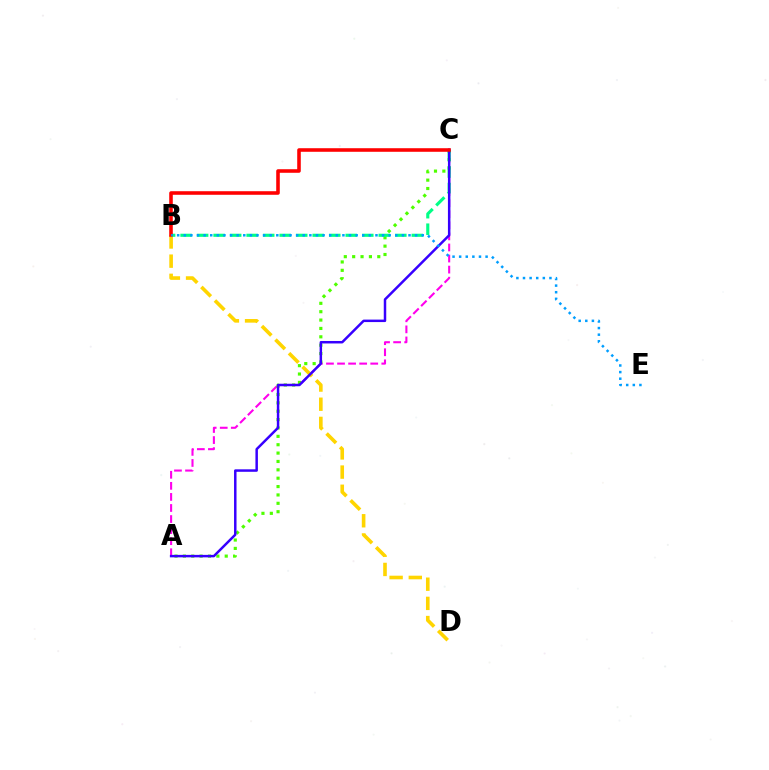{('A', 'C'): [{'color': '#ff00ed', 'line_style': 'dashed', 'thickness': 1.5}, {'color': '#4fff00', 'line_style': 'dotted', 'thickness': 2.27}, {'color': '#3700ff', 'line_style': 'solid', 'thickness': 1.79}], ('B', 'C'): [{'color': '#00ff86', 'line_style': 'dashed', 'thickness': 2.24}, {'color': '#ff0000', 'line_style': 'solid', 'thickness': 2.57}], ('B', 'D'): [{'color': '#ffd500', 'line_style': 'dashed', 'thickness': 2.61}], ('B', 'E'): [{'color': '#009eff', 'line_style': 'dotted', 'thickness': 1.8}]}